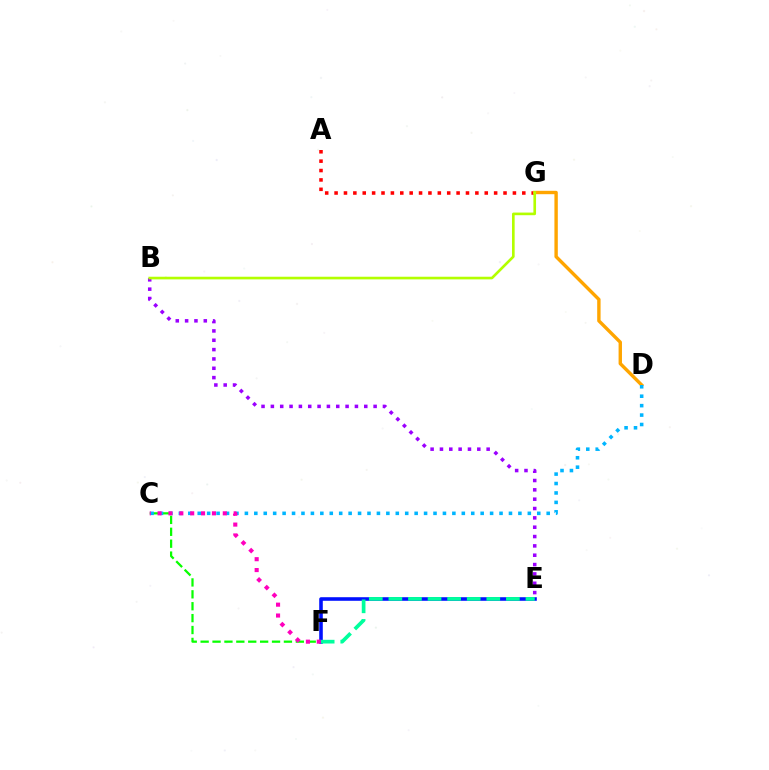{('C', 'F'): [{'color': '#08ff00', 'line_style': 'dashed', 'thickness': 1.62}, {'color': '#ff00bd', 'line_style': 'dotted', 'thickness': 2.95}], ('E', 'F'): [{'color': '#0010ff', 'line_style': 'solid', 'thickness': 2.58}, {'color': '#00ff9d', 'line_style': 'dashed', 'thickness': 2.66}], ('A', 'G'): [{'color': '#ff0000', 'line_style': 'dotted', 'thickness': 2.55}], ('B', 'E'): [{'color': '#9b00ff', 'line_style': 'dotted', 'thickness': 2.54}], ('D', 'G'): [{'color': '#ffa500', 'line_style': 'solid', 'thickness': 2.44}], ('C', 'D'): [{'color': '#00b5ff', 'line_style': 'dotted', 'thickness': 2.56}], ('B', 'G'): [{'color': '#b3ff00', 'line_style': 'solid', 'thickness': 1.9}]}